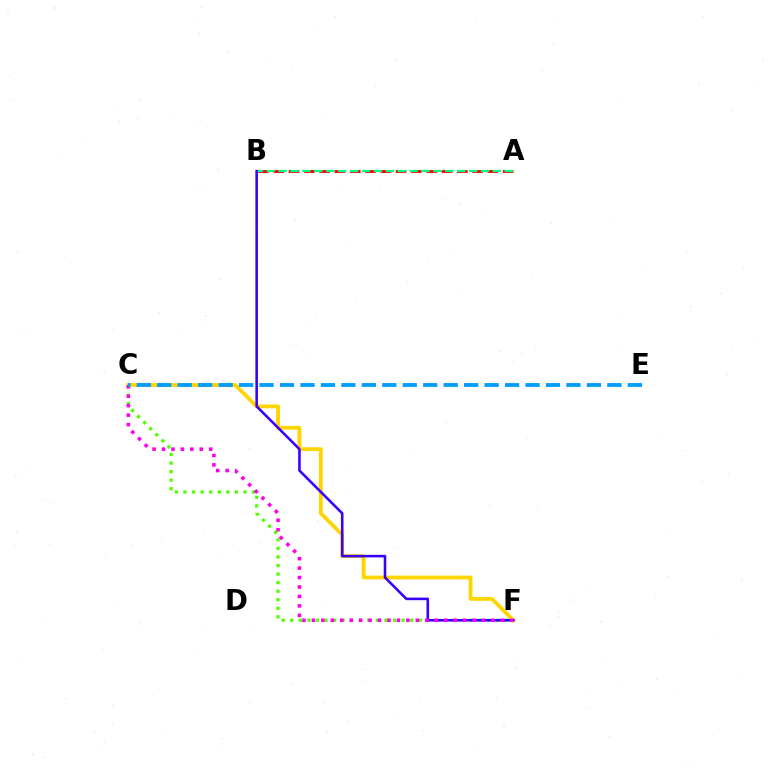{('C', 'F'): [{'color': '#ffd500', 'line_style': 'solid', 'thickness': 2.75}, {'color': '#4fff00', 'line_style': 'dotted', 'thickness': 2.33}, {'color': '#ff00ed', 'line_style': 'dotted', 'thickness': 2.57}], ('A', 'B'): [{'color': '#ff0000', 'line_style': 'dashed', 'thickness': 2.08}, {'color': '#00ff86', 'line_style': 'dashed', 'thickness': 1.62}], ('B', 'F'): [{'color': '#3700ff', 'line_style': 'solid', 'thickness': 1.85}], ('C', 'E'): [{'color': '#009eff', 'line_style': 'dashed', 'thickness': 2.78}]}